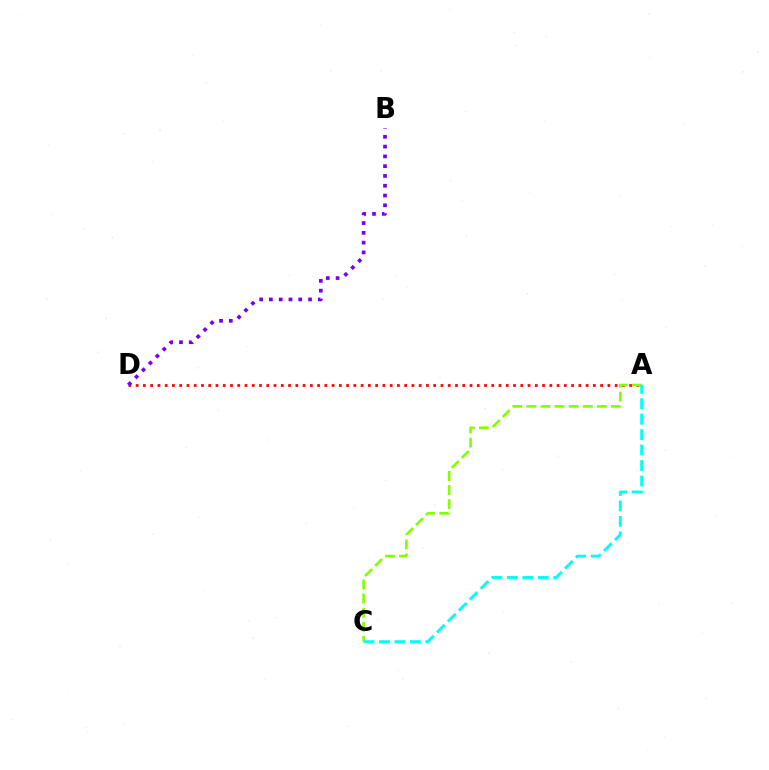{('A', 'D'): [{'color': '#ff0000', 'line_style': 'dotted', 'thickness': 1.97}], ('A', 'C'): [{'color': '#84ff00', 'line_style': 'dashed', 'thickness': 1.91}, {'color': '#00fff6', 'line_style': 'dashed', 'thickness': 2.1}], ('B', 'D'): [{'color': '#7200ff', 'line_style': 'dotted', 'thickness': 2.66}]}